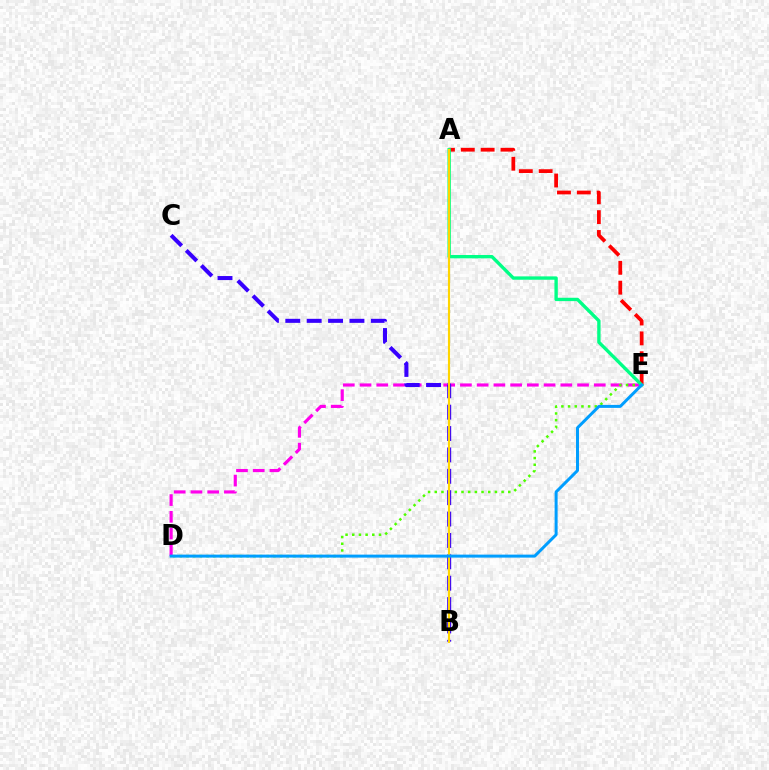{('D', 'E'): [{'color': '#ff00ed', 'line_style': 'dashed', 'thickness': 2.27}, {'color': '#4fff00', 'line_style': 'dotted', 'thickness': 1.82}, {'color': '#009eff', 'line_style': 'solid', 'thickness': 2.15}], ('A', 'E'): [{'color': '#ff0000', 'line_style': 'dashed', 'thickness': 2.7}, {'color': '#00ff86', 'line_style': 'solid', 'thickness': 2.42}], ('B', 'C'): [{'color': '#3700ff', 'line_style': 'dashed', 'thickness': 2.9}], ('A', 'B'): [{'color': '#ffd500', 'line_style': 'solid', 'thickness': 1.54}]}